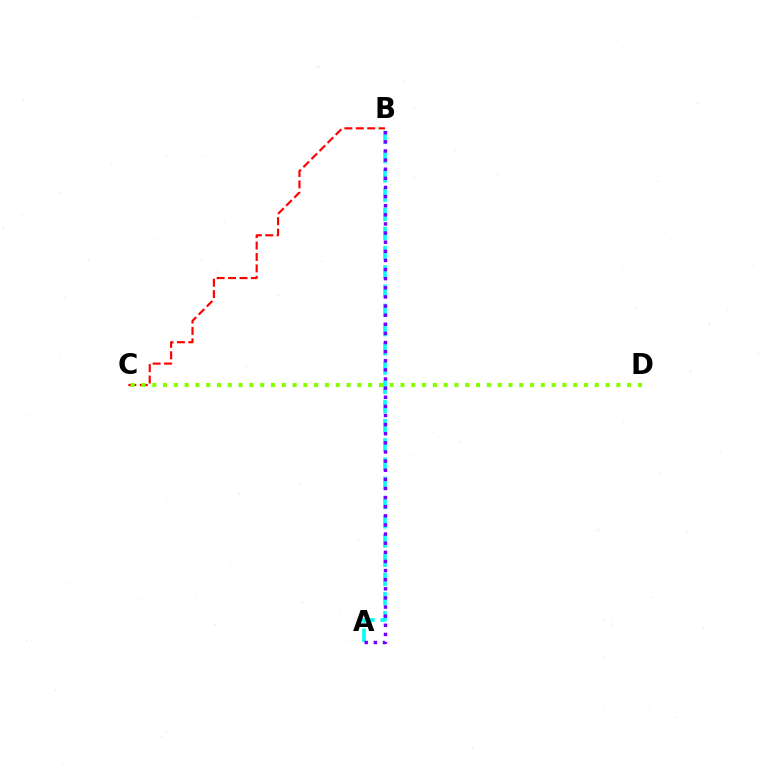{('A', 'B'): [{'color': '#00fff6', 'line_style': 'dashed', 'thickness': 2.61}, {'color': '#7200ff', 'line_style': 'dotted', 'thickness': 2.48}], ('B', 'C'): [{'color': '#ff0000', 'line_style': 'dashed', 'thickness': 1.55}], ('C', 'D'): [{'color': '#84ff00', 'line_style': 'dotted', 'thickness': 2.93}]}